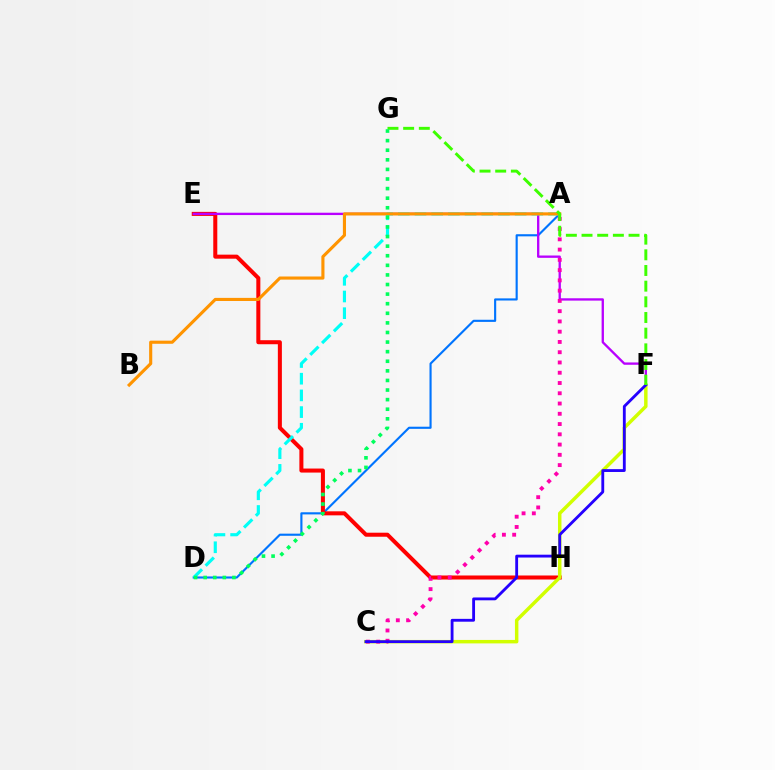{('A', 'D'): [{'color': '#0074ff', 'line_style': 'solid', 'thickness': 1.54}, {'color': '#00fff6', 'line_style': 'dashed', 'thickness': 2.27}], ('E', 'H'): [{'color': '#ff0000', 'line_style': 'solid', 'thickness': 2.9}], ('E', 'F'): [{'color': '#b900ff', 'line_style': 'solid', 'thickness': 1.68}], ('C', 'F'): [{'color': '#d1ff00', 'line_style': 'solid', 'thickness': 2.49}, {'color': '#2500ff', 'line_style': 'solid', 'thickness': 2.05}], ('A', 'C'): [{'color': '#ff00ac', 'line_style': 'dotted', 'thickness': 2.79}], ('A', 'B'): [{'color': '#ff9400', 'line_style': 'solid', 'thickness': 2.25}], ('F', 'G'): [{'color': '#3dff00', 'line_style': 'dashed', 'thickness': 2.13}], ('D', 'G'): [{'color': '#00ff5c', 'line_style': 'dotted', 'thickness': 2.61}]}